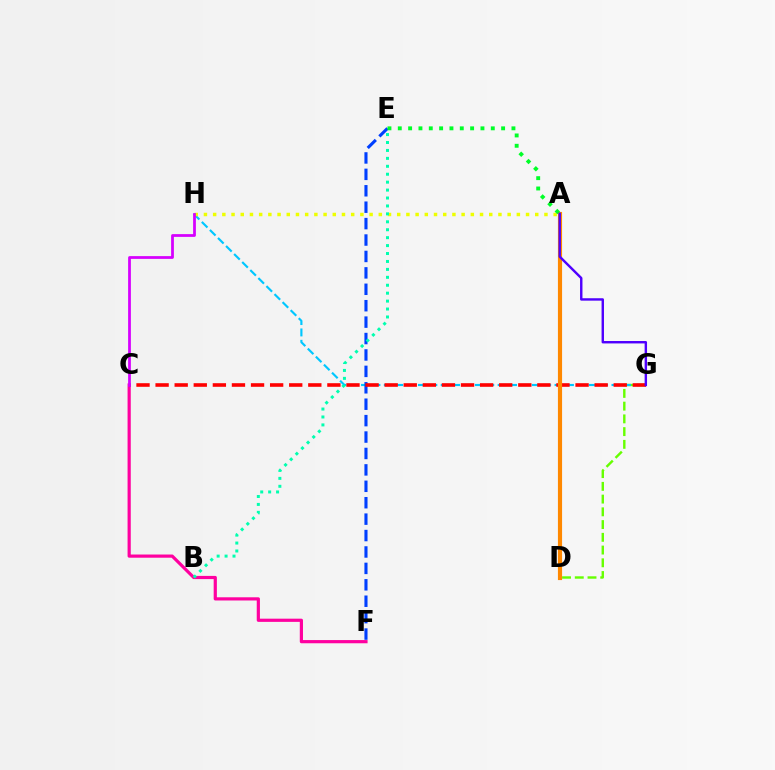{('D', 'G'): [{'color': '#66ff00', 'line_style': 'dashed', 'thickness': 1.73}], ('G', 'H'): [{'color': '#00c7ff', 'line_style': 'dashed', 'thickness': 1.55}], ('C', 'F'): [{'color': '#ff00a0', 'line_style': 'solid', 'thickness': 2.3}], ('A', 'H'): [{'color': '#eeff00', 'line_style': 'dotted', 'thickness': 2.5}], ('E', 'F'): [{'color': '#003fff', 'line_style': 'dashed', 'thickness': 2.23}], ('B', 'E'): [{'color': '#00ffaf', 'line_style': 'dotted', 'thickness': 2.15}], ('C', 'G'): [{'color': '#ff0000', 'line_style': 'dashed', 'thickness': 2.59}], ('A', 'D'): [{'color': '#ff8800', 'line_style': 'solid', 'thickness': 2.99}], ('A', 'E'): [{'color': '#00ff27', 'line_style': 'dotted', 'thickness': 2.81}], ('C', 'H'): [{'color': '#d600ff', 'line_style': 'solid', 'thickness': 1.99}], ('A', 'G'): [{'color': '#4f00ff', 'line_style': 'solid', 'thickness': 1.74}]}